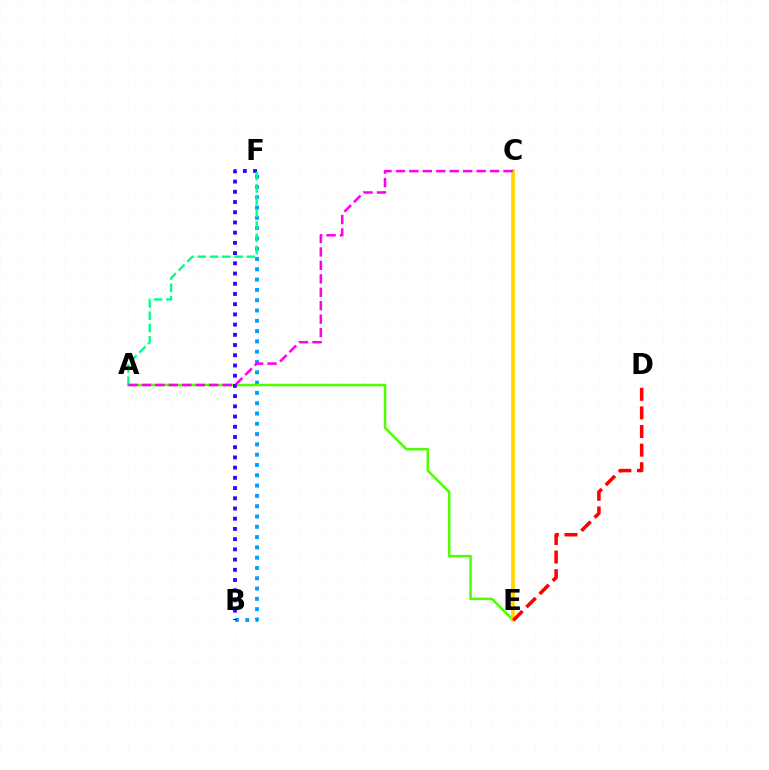{('B', 'F'): [{'color': '#009eff', 'line_style': 'dotted', 'thickness': 2.8}, {'color': '#3700ff', 'line_style': 'dotted', 'thickness': 2.78}], ('A', 'E'): [{'color': '#4fff00', 'line_style': 'solid', 'thickness': 1.81}], ('C', 'E'): [{'color': '#ffd500', 'line_style': 'solid', 'thickness': 2.7}], ('D', 'E'): [{'color': '#ff0000', 'line_style': 'dashed', 'thickness': 2.53}], ('A', 'F'): [{'color': '#00ff86', 'line_style': 'dashed', 'thickness': 1.67}], ('A', 'C'): [{'color': '#ff00ed', 'line_style': 'dashed', 'thickness': 1.83}]}